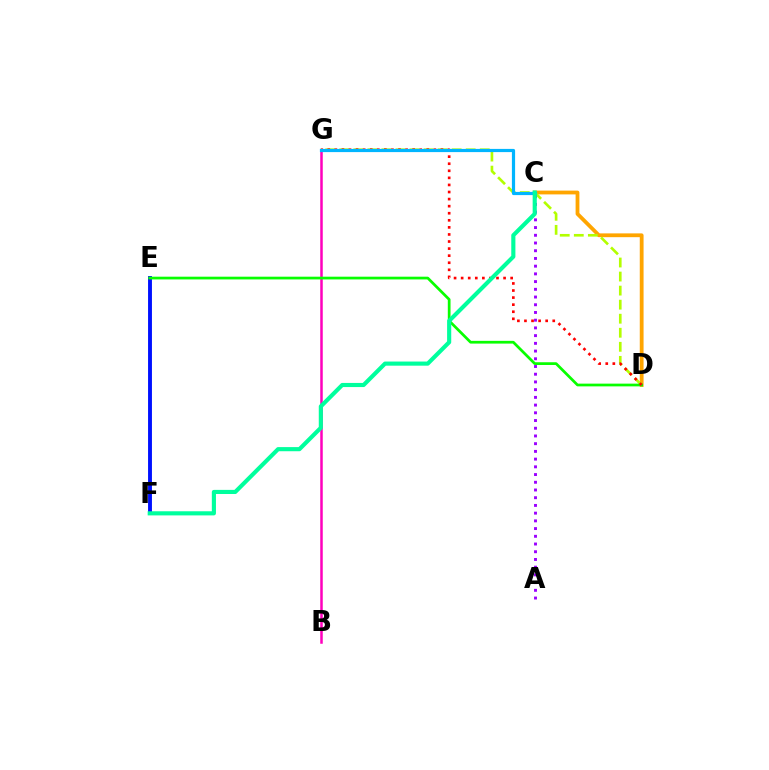{('C', 'D'): [{'color': '#ffa500', 'line_style': 'solid', 'thickness': 2.73}], ('D', 'G'): [{'color': '#b3ff00', 'line_style': 'dashed', 'thickness': 1.91}, {'color': '#ff0000', 'line_style': 'dotted', 'thickness': 1.92}], ('A', 'C'): [{'color': '#9b00ff', 'line_style': 'dotted', 'thickness': 2.1}], ('E', 'F'): [{'color': '#0010ff', 'line_style': 'solid', 'thickness': 2.8}], ('B', 'G'): [{'color': '#ff00bd', 'line_style': 'solid', 'thickness': 1.81}], ('D', 'E'): [{'color': '#08ff00', 'line_style': 'solid', 'thickness': 1.97}], ('C', 'G'): [{'color': '#00b5ff', 'line_style': 'solid', 'thickness': 2.3}], ('C', 'F'): [{'color': '#00ff9d', 'line_style': 'solid', 'thickness': 2.97}]}